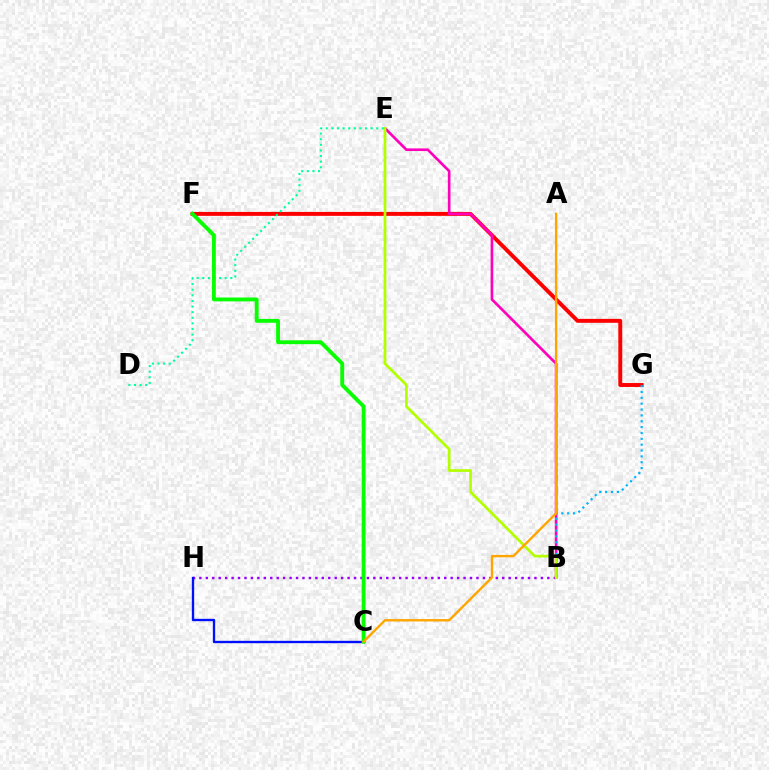{('B', 'H'): [{'color': '#9b00ff', 'line_style': 'dotted', 'thickness': 1.75}], ('F', 'G'): [{'color': '#ff0000', 'line_style': 'solid', 'thickness': 2.83}], ('B', 'E'): [{'color': '#ff00bd', 'line_style': 'solid', 'thickness': 1.91}, {'color': '#b3ff00', 'line_style': 'solid', 'thickness': 1.96}], ('D', 'E'): [{'color': '#00ff9d', 'line_style': 'dotted', 'thickness': 1.52}], ('C', 'H'): [{'color': '#0010ff', 'line_style': 'solid', 'thickness': 1.69}], ('B', 'G'): [{'color': '#00b5ff', 'line_style': 'dotted', 'thickness': 1.59}], ('C', 'F'): [{'color': '#08ff00', 'line_style': 'solid', 'thickness': 2.78}], ('A', 'C'): [{'color': '#ffa500', 'line_style': 'solid', 'thickness': 1.72}]}